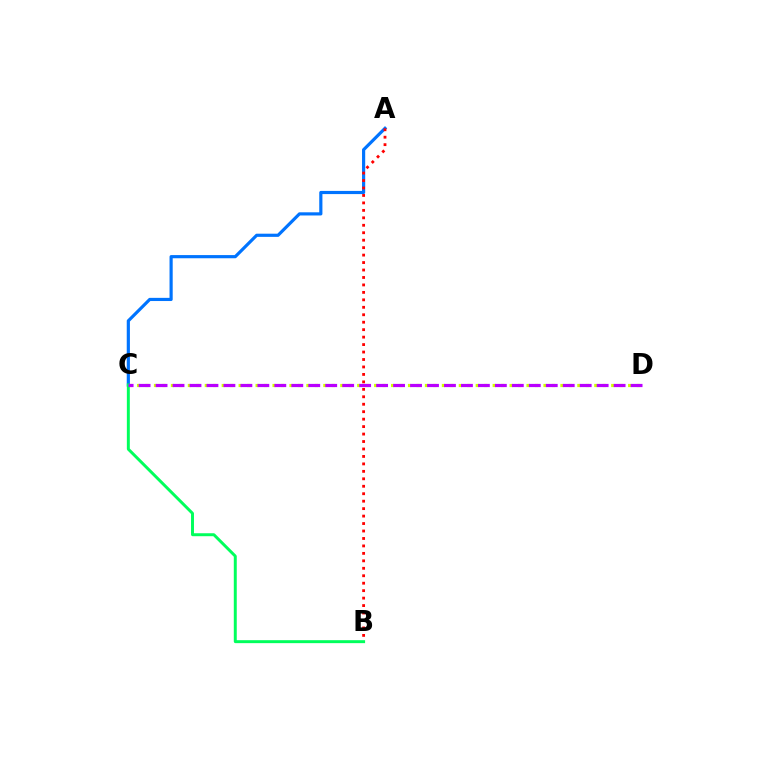{('A', 'C'): [{'color': '#0074ff', 'line_style': 'solid', 'thickness': 2.28}], ('A', 'B'): [{'color': '#ff0000', 'line_style': 'dotted', 'thickness': 2.03}], ('C', 'D'): [{'color': '#d1ff00', 'line_style': 'dotted', 'thickness': 2.3}, {'color': '#b900ff', 'line_style': 'dashed', 'thickness': 2.3}], ('B', 'C'): [{'color': '#00ff5c', 'line_style': 'solid', 'thickness': 2.13}]}